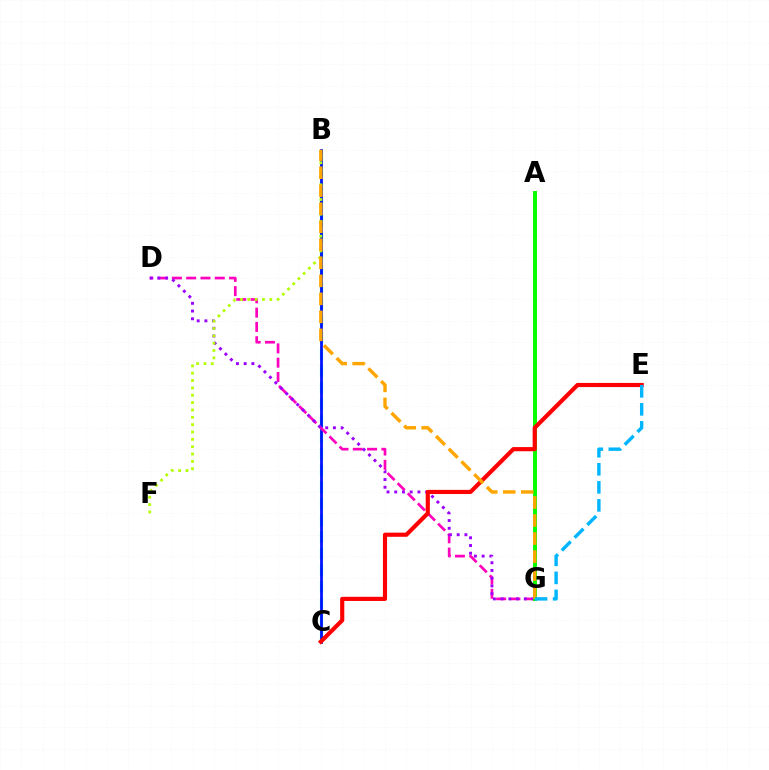{('B', 'C'): [{'color': '#00ff9d', 'line_style': 'dashed', 'thickness': 2.26}, {'color': '#0010ff', 'line_style': 'solid', 'thickness': 1.98}], ('D', 'G'): [{'color': '#ff00bd', 'line_style': 'dashed', 'thickness': 1.94}, {'color': '#9b00ff', 'line_style': 'dotted', 'thickness': 2.1}], ('A', 'G'): [{'color': '#08ff00', 'line_style': 'solid', 'thickness': 2.85}], ('C', 'E'): [{'color': '#ff0000', 'line_style': 'solid', 'thickness': 2.99}], ('B', 'F'): [{'color': '#b3ff00', 'line_style': 'dotted', 'thickness': 2.0}], ('B', 'G'): [{'color': '#ffa500', 'line_style': 'dashed', 'thickness': 2.45}], ('E', 'G'): [{'color': '#00b5ff', 'line_style': 'dashed', 'thickness': 2.45}]}